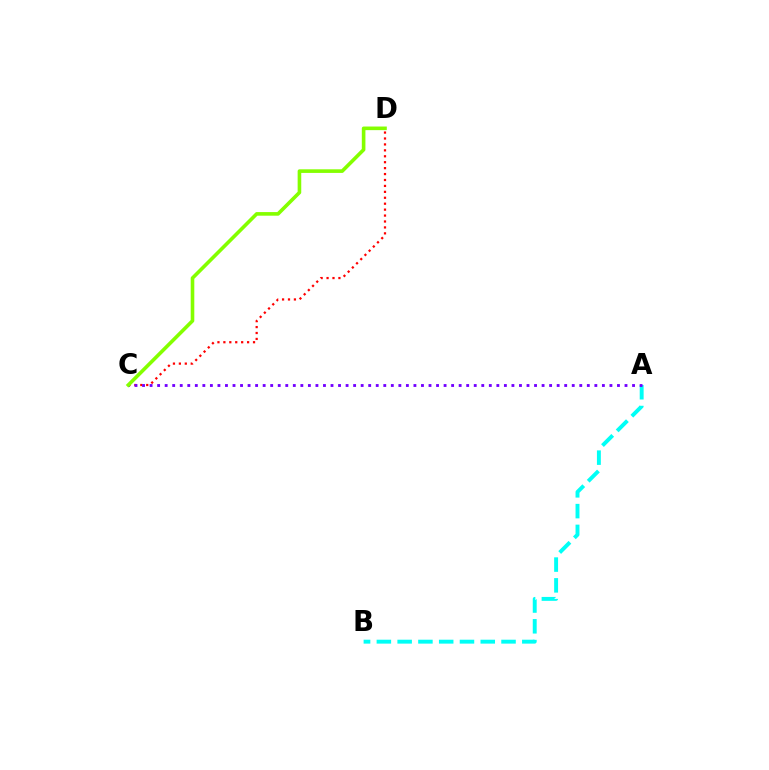{('A', 'B'): [{'color': '#00fff6', 'line_style': 'dashed', 'thickness': 2.82}], ('C', 'D'): [{'color': '#ff0000', 'line_style': 'dotted', 'thickness': 1.61}, {'color': '#84ff00', 'line_style': 'solid', 'thickness': 2.6}], ('A', 'C'): [{'color': '#7200ff', 'line_style': 'dotted', 'thickness': 2.05}]}